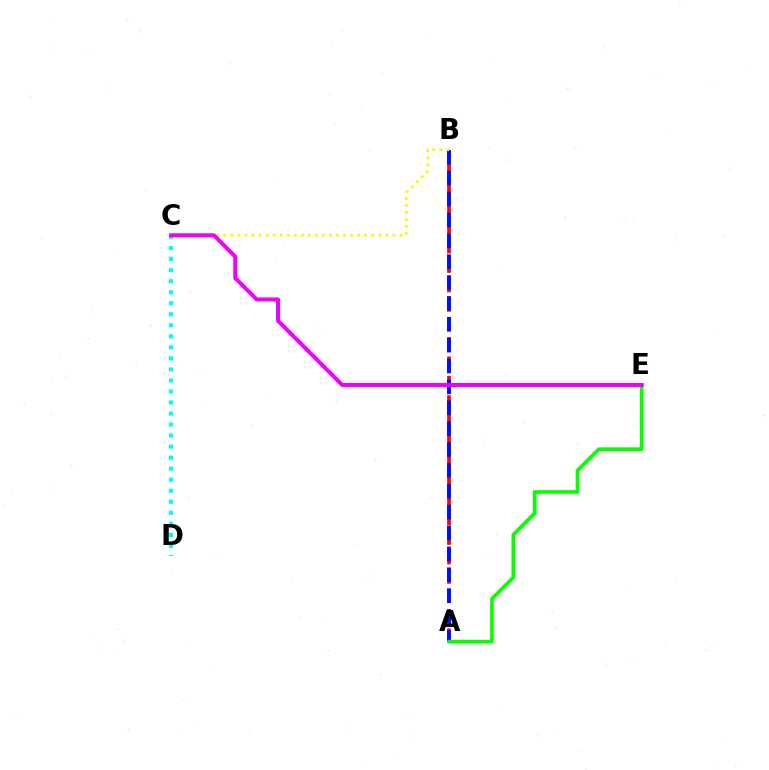{('A', 'B'): [{'color': '#ff0000', 'line_style': 'dashed', 'thickness': 2.64}, {'color': '#0010ff', 'line_style': 'dashed', 'thickness': 2.84}], ('A', 'E'): [{'color': '#08ff00', 'line_style': 'solid', 'thickness': 2.64}], ('B', 'C'): [{'color': '#fcf500', 'line_style': 'dotted', 'thickness': 1.92}], ('C', 'D'): [{'color': '#00fff6', 'line_style': 'dotted', 'thickness': 3.0}], ('C', 'E'): [{'color': '#ee00ff', 'line_style': 'solid', 'thickness': 2.86}]}